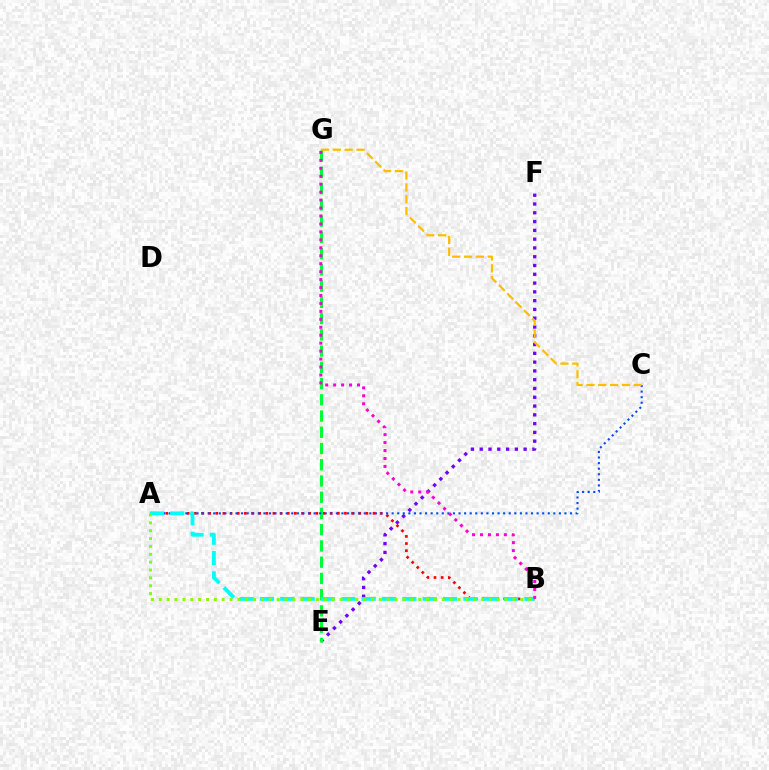{('A', 'B'): [{'color': '#ff0000', 'line_style': 'dotted', 'thickness': 1.94}, {'color': '#00fff6', 'line_style': 'dashed', 'thickness': 2.76}, {'color': '#84ff00', 'line_style': 'dotted', 'thickness': 2.14}], ('E', 'F'): [{'color': '#7200ff', 'line_style': 'dotted', 'thickness': 2.39}], ('E', 'G'): [{'color': '#00ff39', 'line_style': 'dashed', 'thickness': 2.21}], ('A', 'C'): [{'color': '#004bff', 'line_style': 'dotted', 'thickness': 1.51}], ('C', 'G'): [{'color': '#ffbd00', 'line_style': 'dashed', 'thickness': 1.61}], ('B', 'G'): [{'color': '#ff00cf', 'line_style': 'dotted', 'thickness': 2.16}]}